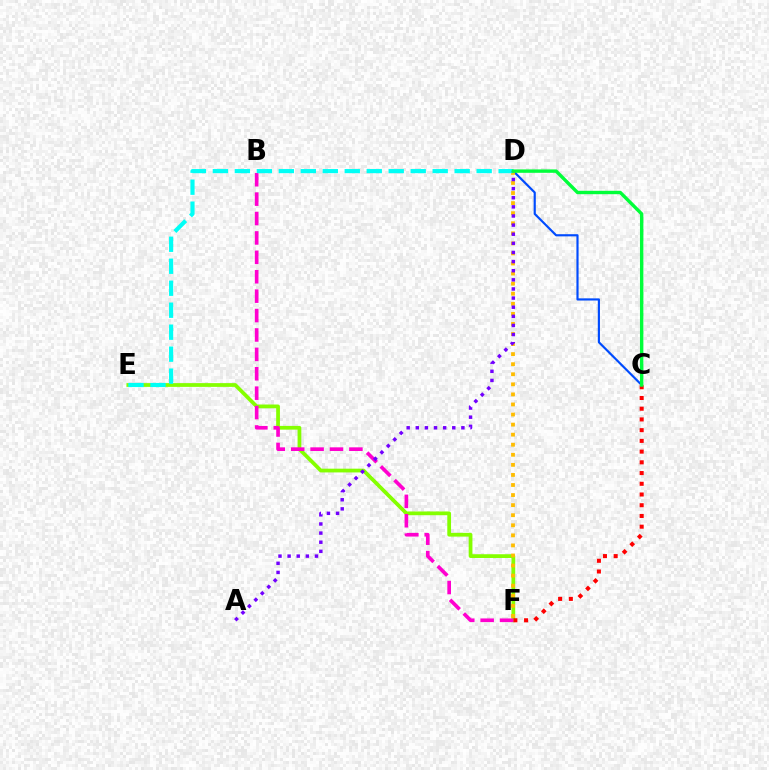{('E', 'F'): [{'color': '#84ff00', 'line_style': 'solid', 'thickness': 2.7}], ('C', 'D'): [{'color': '#004bff', 'line_style': 'solid', 'thickness': 1.56}, {'color': '#00ff39', 'line_style': 'solid', 'thickness': 2.45}], ('C', 'F'): [{'color': '#ff0000', 'line_style': 'dotted', 'thickness': 2.91}], ('D', 'F'): [{'color': '#ffbd00', 'line_style': 'dotted', 'thickness': 2.74}], ('B', 'F'): [{'color': '#ff00cf', 'line_style': 'dashed', 'thickness': 2.64}], ('D', 'E'): [{'color': '#00fff6', 'line_style': 'dashed', 'thickness': 2.99}], ('A', 'D'): [{'color': '#7200ff', 'line_style': 'dotted', 'thickness': 2.48}]}